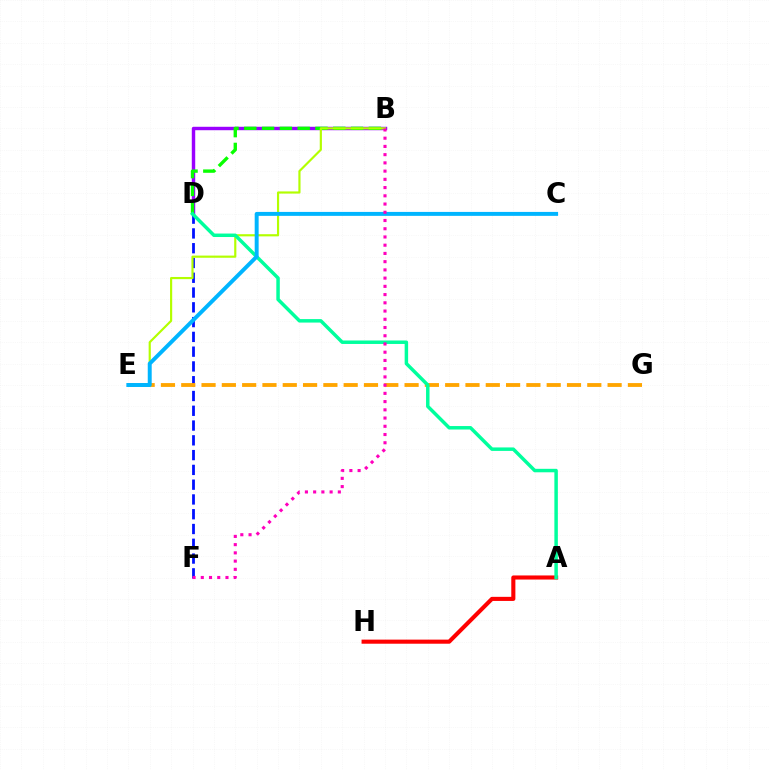{('A', 'H'): [{'color': '#ff0000', 'line_style': 'solid', 'thickness': 2.95}], ('B', 'D'): [{'color': '#9b00ff', 'line_style': 'solid', 'thickness': 2.47}, {'color': '#08ff00', 'line_style': 'dashed', 'thickness': 2.42}], ('D', 'F'): [{'color': '#0010ff', 'line_style': 'dashed', 'thickness': 2.01}], ('B', 'E'): [{'color': '#b3ff00', 'line_style': 'solid', 'thickness': 1.56}], ('E', 'G'): [{'color': '#ffa500', 'line_style': 'dashed', 'thickness': 2.76}], ('A', 'D'): [{'color': '#00ff9d', 'line_style': 'solid', 'thickness': 2.5}], ('C', 'E'): [{'color': '#00b5ff', 'line_style': 'solid', 'thickness': 2.84}], ('B', 'F'): [{'color': '#ff00bd', 'line_style': 'dotted', 'thickness': 2.24}]}